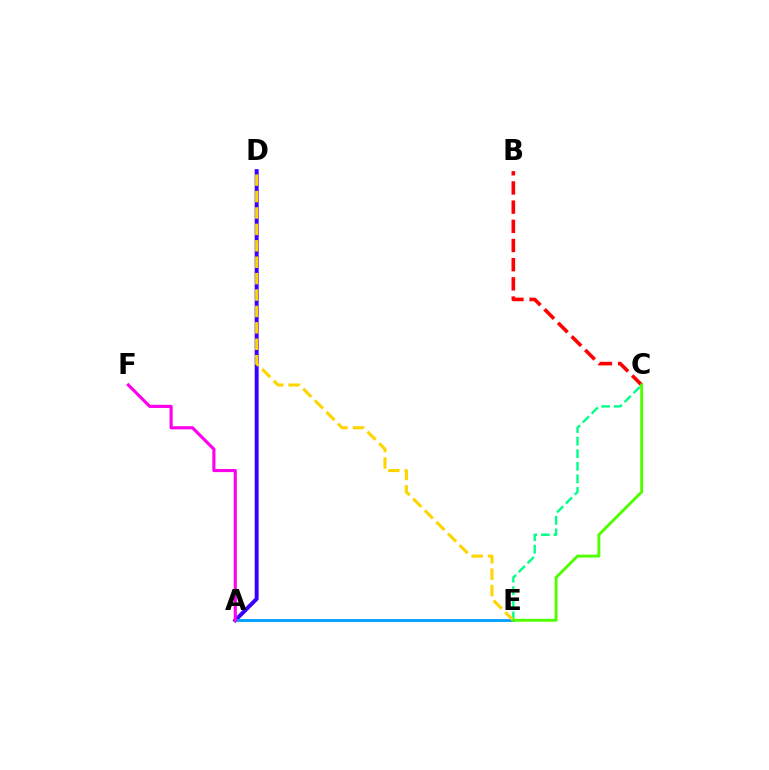{('A', 'D'): [{'color': '#3700ff', 'line_style': 'solid', 'thickness': 2.84}], ('A', 'E'): [{'color': '#009eff', 'line_style': 'solid', 'thickness': 2.05}], ('C', 'E'): [{'color': '#00ff86', 'line_style': 'dashed', 'thickness': 1.71}, {'color': '#4fff00', 'line_style': 'solid', 'thickness': 2.1}], ('D', 'E'): [{'color': '#ffd500', 'line_style': 'dashed', 'thickness': 2.23}], ('B', 'C'): [{'color': '#ff0000', 'line_style': 'dashed', 'thickness': 2.61}], ('A', 'F'): [{'color': '#ff00ed', 'line_style': 'solid', 'thickness': 2.25}]}